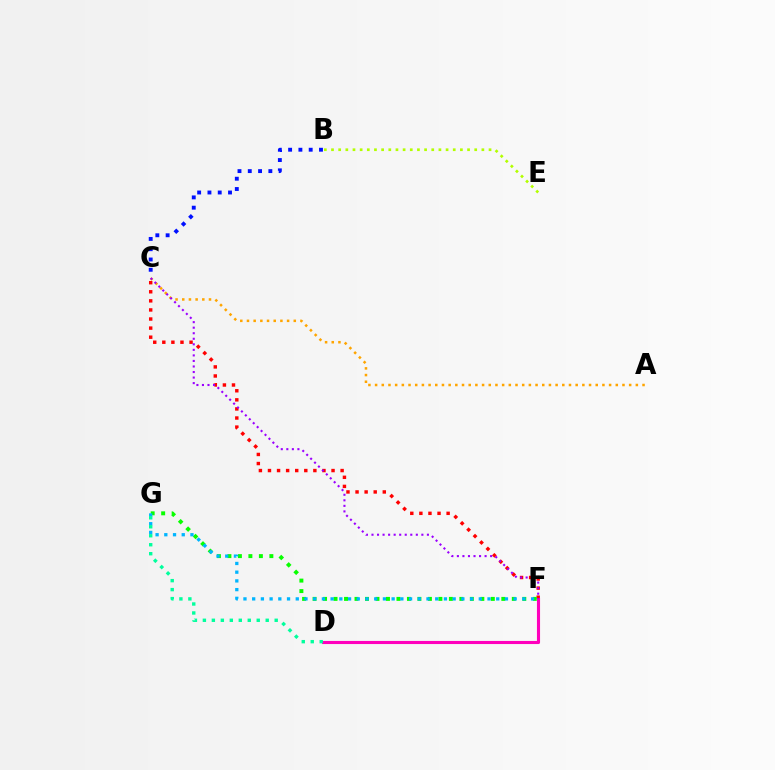{('C', 'F'): [{'color': '#ff0000', 'line_style': 'dotted', 'thickness': 2.47}, {'color': '#9b00ff', 'line_style': 'dotted', 'thickness': 1.51}], ('A', 'C'): [{'color': '#ffa500', 'line_style': 'dotted', 'thickness': 1.82}], ('D', 'F'): [{'color': '#ff00bd', 'line_style': 'solid', 'thickness': 2.23}], ('F', 'G'): [{'color': '#08ff00', 'line_style': 'dotted', 'thickness': 2.85}, {'color': '#00b5ff', 'line_style': 'dotted', 'thickness': 2.37}], ('D', 'G'): [{'color': '#00ff9d', 'line_style': 'dotted', 'thickness': 2.44}], ('B', 'E'): [{'color': '#b3ff00', 'line_style': 'dotted', 'thickness': 1.95}], ('B', 'C'): [{'color': '#0010ff', 'line_style': 'dotted', 'thickness': 2.8}]}